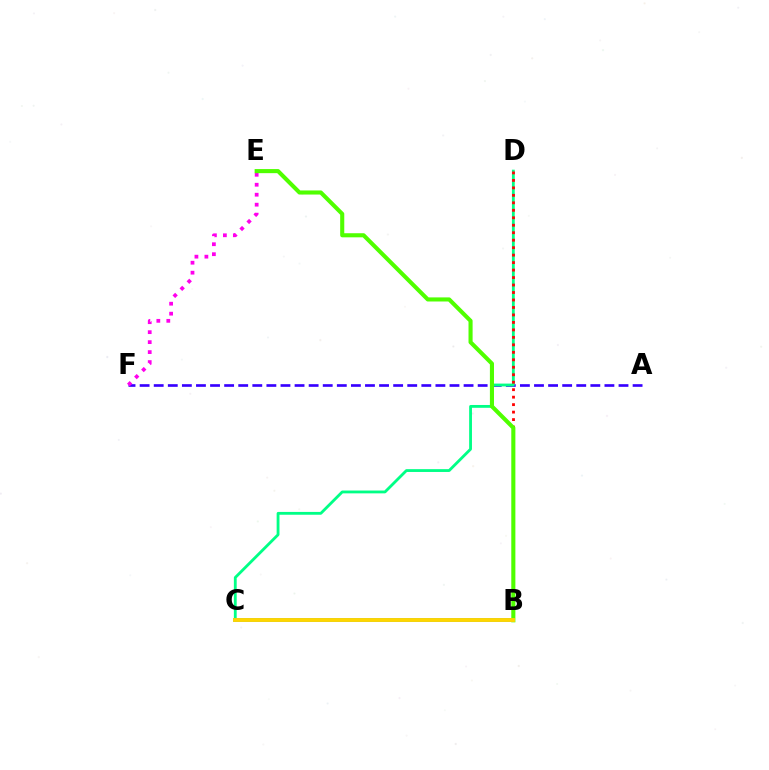{('A', 'F'): [{'color': '#3700ff', 'line_style': 'dashed', 'thickness': 1.91}], ('E', 'F'): [{'color': '#ff00ed', 'line_style': 'dotted', 'thickness': 2.71}], ('C', 'D'): [{'color': '#00ff86', 'line_style': 'solid', 'thickness': 2.03}], ('B', 'C'): [{'color': '#009eff', 'line_style': 'solid', 'thickness': 2.61}, {'color': '#ffd500', 'line_style': 'solid', 'thickness': 2.79}], ('B', 'D'): [{'color': '#ff0000', 'line_style': 'dotted', 'thickness': 2.03}], ('B', 'E'): [{'color': '#4fff00', 'line_style': 'solid', 'thickness': 2.95}]}